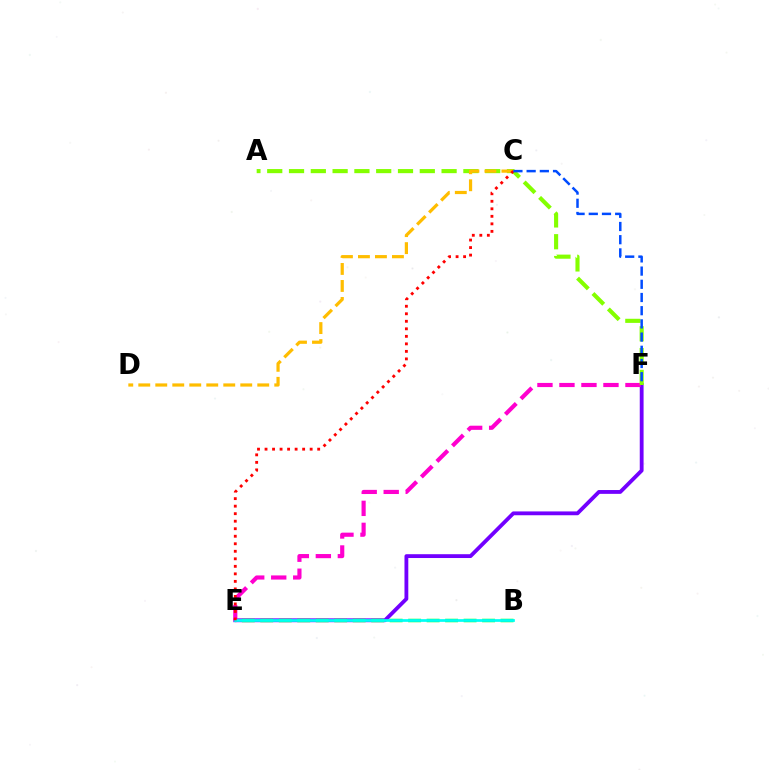{('E', 'F'): [{'color': '#7200ff', 'line_style': 'solid', 'thickness': 2.75}, {'color': '#ff00cf', 'line_style': 'dashed', 'thickness': 2.99}], ('B', 'E'): [{'color': '#00ff39', 'line_style': 'dashed', 'thickness': 2.51}, {'color': '#00fff6', 'line_style': 'solid', 'thickness': 1.96}], ('A', 'F'): [{'color': '#84ff00', 'line_style': 'dashed', 'thickness': 2.96}], ('C', 'D'): [{'color': '#ffbd00', 'line_style': 'dashed', 'thickness': 2.31}], ('C', 'E'): [{'color': '#ff0000', 'line_style': 'dotted', 'thickness': 2.04}], ('C', 'F'): [{'color': '#004bff', 'line_style': 'dashed', 'thickness': 1.79}]}